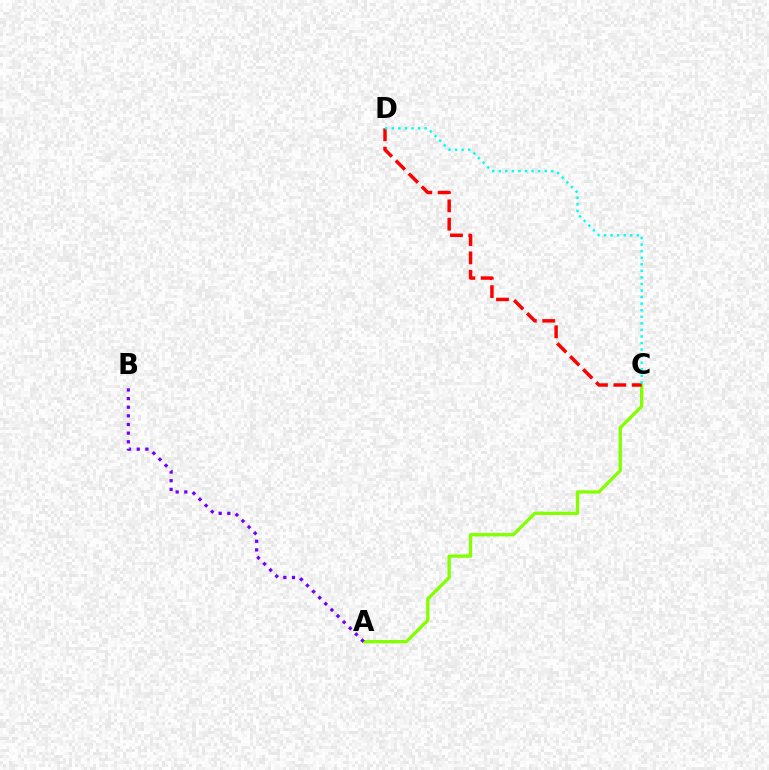{('A', 'C'): [{'color': '#84ff00', 'line_style': 'solid', 'thickness': 2.38}], ('C', 'D'): [{'color': '#ff0000', 'line_style': 'dashed', 'thickness': 2.5}, {'color': '#00fff6', 'line_style': 'dotted', 'thickness': 1.78}], ('A', 'B'): [{'color': '#7200ff', 'line_style': 'dotted', 'thickness': 2.35}]}